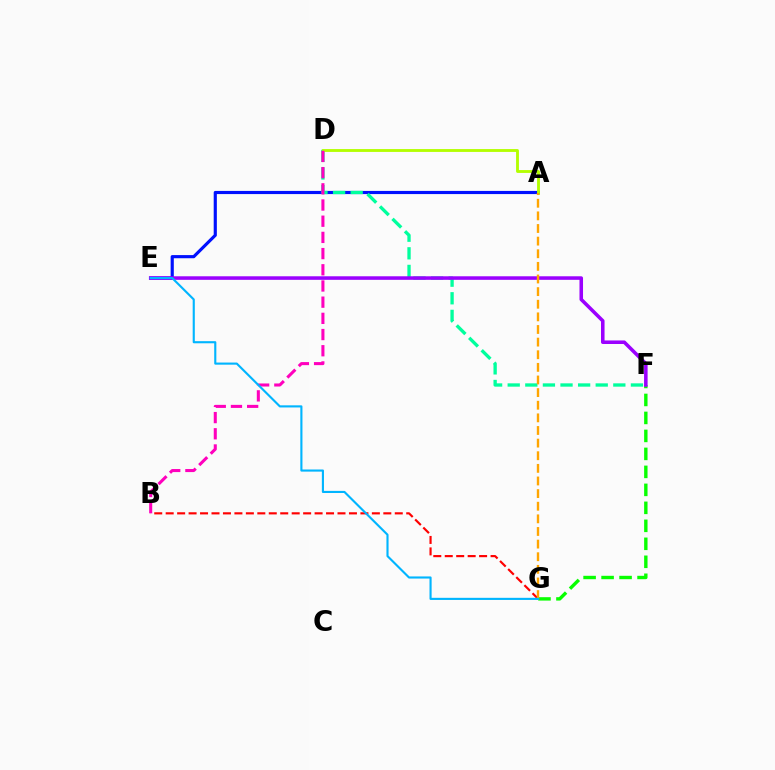{('A', 'E'): [{'color': '#0010ff', 'line_style': 'solid', 'thickness': 2.27}], ('F', 'G'): [{'color': '#08ff00', 'line_style': 'dashed', 'thickness': 2.44}], ('D', 'F'): [{'color': '#00ff9d', 'line_style': 'dashed', 'thickness': 2.39}], ('A', 'D'): [{'color': '#b3ff00', 'line_style': 'solid', 'thickness': 2.05}], ('B', 'G'): [{'color': '#ff0000', 'line_style': 'dashed', 'thickness': 1.56}], ('E', 'F'): [{'color': '#9b00ff', 'line_style': 'solid', 'thickness': 2.55}], ('B', 'D'): [{'color': '#ff00bd', 'line_style': 'dashed', 'thickness': 2.2}], ('A', 'G'): [{'color': '#ffa500', 'line_style': 'dashed', 'thickness': 1.71}], ('E', 'G'): [{'color': '#00b5ff', 'line_style': 'solid', 'thickness': 1.53}]}